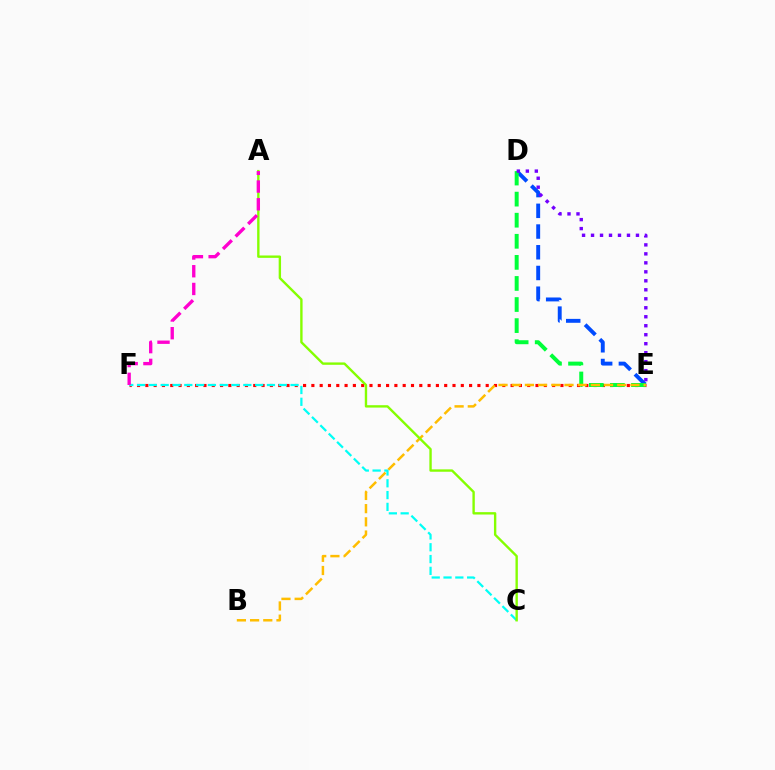{('E', 'F'): [{'color': '#ff0000', 'line_style': 'dotted', 'thickness': 2.26}], ('D', 'E'): [{'color': '#004bff', 'line_style': 'dashed', 'thickness': 2.81}, {'color': '#00ff39', 'line_style': 'dashed', 'thickness': 2.86}, {'color': '#7200ff', 'line_style': 'dotted', 'thickness': 2.44}], ('B', 'E'): [{'color': '#ffbd00', 'line_style': 'dashed', 'thickness': 1.79}], ('C', 'F'): [{'color': '#00fff6', 'line_style': 'dashed', 'thickness': 1.6}], ('A', 'C'): [{'color': '#84ff00', 'line_style': 'solid', 'thickness': 1.71}], ('A', 'F'): [{'color': '#ff00cf', 'line_style': 'dashed', 'thickness': 2.41}]}